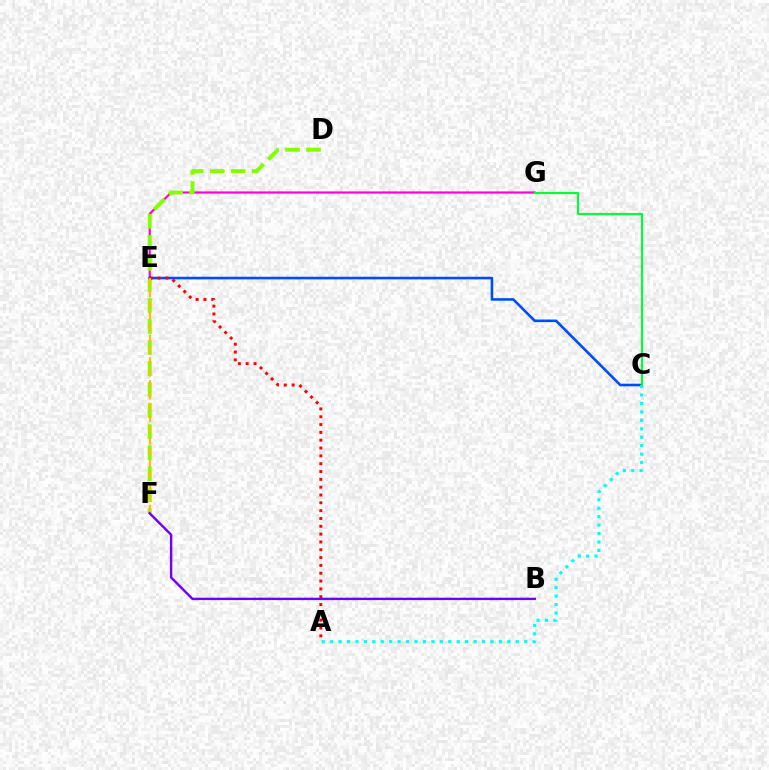{('E', 'G'): [{'color': '#ff00cf', 'line_style': 'solid', 'thickness': 1.55}], ('D', 'F'): [{'color': '#84ff00', 'line_style': 'dashed', 'thickness': 2.86}], ('C', 'E'): [{'color': '#004bff', 'line_style': 'solid', 'thickness': 1.87}], ('A', 'C'): [{'color': '#00fff6', 'line_style': 'dotted', 'thickness': 2.29}], ('A', 'E'): [{'color': '#ff0000', 'line_style': 'dotted', 'thickness': 2.13}], ('E', 'F'): [{'color': '#ffbd00', 'line_style': 'dashed', 'thickness': 1.54}], ('B', 'F'): [{'color': '#7200ff', 'line_style': 'solid', 'thickness': 1.73}], ('C', 'G'): [{'color': '#00ff39', 'line_style': 'solid', 'thickness': 1.55}]}